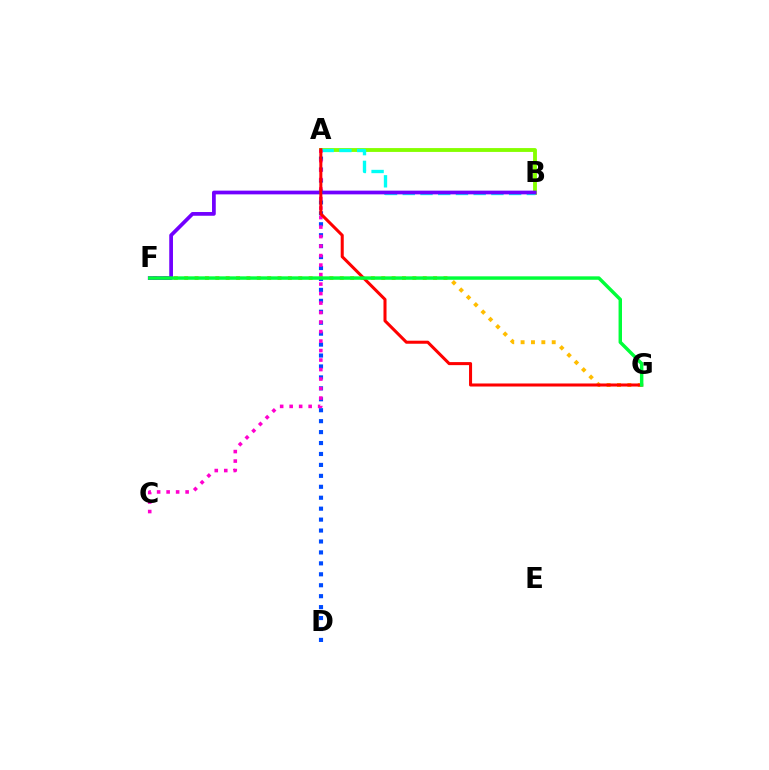{('A', 'B'): [{'color': '#84ff00', 'line_style': 'solid', 'thickness': 2.78}, {'color': '#00fff6', 'line_style': 'dashed', 'thickness': 2.41}], ('F', 'G'): [{'color': '#ffbd00', 'line_style': 'dotted', 'thickness': 2.82}, {'color': '#00ff39', 'line_style': 'solid', 'thickness': 2.48}], ('B', 'F'): [{'color': '#7200ff', 'line_style': 'solid', 'thickness': 2.68}], ('A', 'D'): [{'color': '#004bff', 'line_style': 'dotted', 'thickness': 2.97}], ('A', 'C'): [{'color': '#ff00cf', 'line_style': 'dotted', 'thickness': 2.58}], ('A', 'G'): [{'color': '#ff0000', 'line_style': 'solid', 'thickness': 2.19}]}